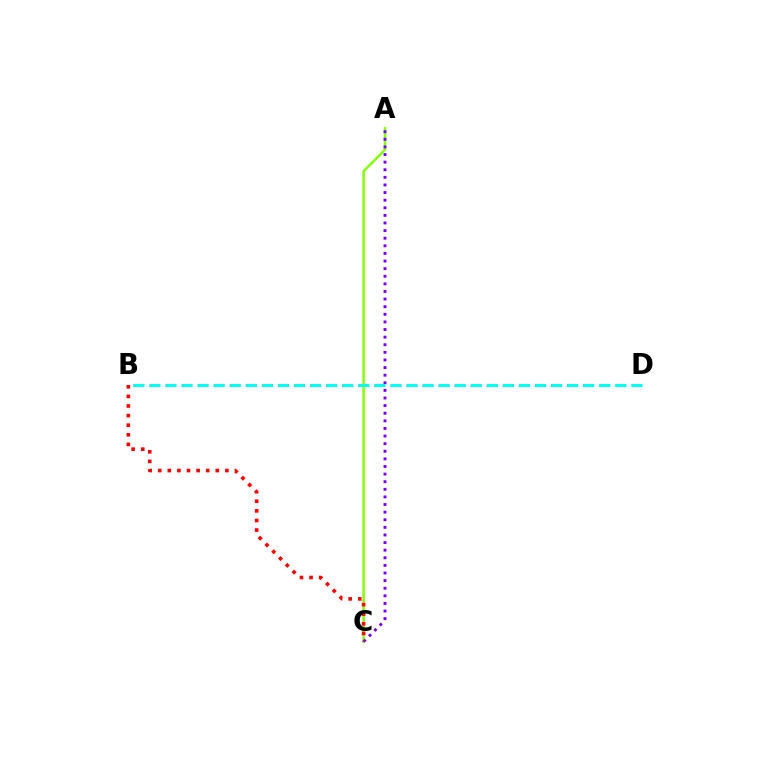{('A', 'C'): [{'color': '#84ff00', 'line_style': 'solid', 'thickness': 1.76}, {'color': '#7200ff', 'line_style': 'dotted', 'thickness': 2.07}], ('B', 'D'): [{'color': '#00fff6', 'line_style': 'dashed', 'thickness': 2.18}], ('B', 'C'): [{'color': '#ff0000', 'line_style': 'dotted', 'thickness': 2.61}]}